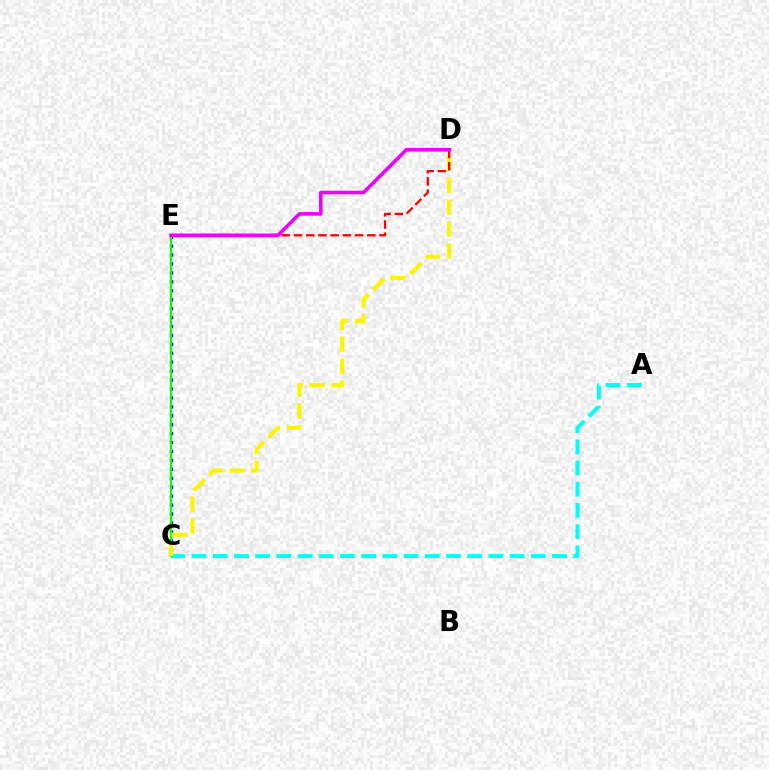{('A', 'C'): [{'color': '#00fff6', 'line_style': 'dashed', 'thickness': 2.88}], ('C', 'E'): [{'color': '#0010ff', 'line_style': 'dotted', 'thickness': 2.43}, {'color': '#08ff00', 'line_style': 'solid', 'thickness': 1.54}], ('C', 'D'): [{'color': '#fcf500', 'line_style': 'dashed', 'thickness': 2.97}], ('D', 'E'): [{'color': '#ff0000', 'line_style': 'dashed', 'thickness': 1.66}, {'color': '#ee00ff', 'line_style': 'solid', 'thickness': 2.58}]}